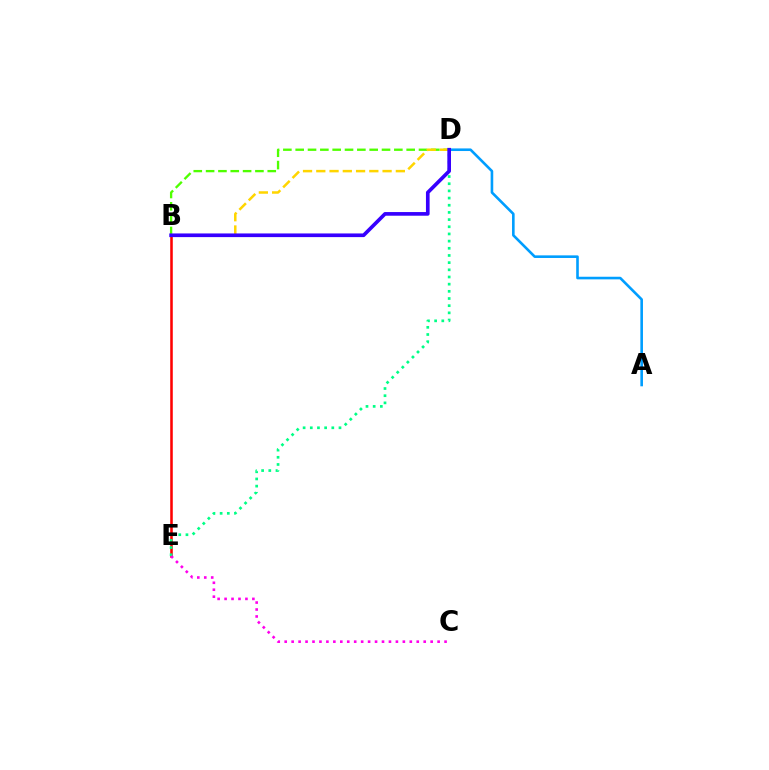{('A', 'D'): [{'color': '#009eff', 'line_style': 'solid', 'thickness': 1.88}], ('B', 'E'): [{'color': '#ff0000', 'line_style': 'solid', 'thickness': 1.84}], ('D', 'E'): [{'color': '#00ff86', 'line_style': 'dotted', 'thickness': 1.95}], ('B', 'D'): [{'color': '#4fff00', 'line_style': 'dashed', 'thickness': 1.68}, {'color': '#ffd500', 'line_style': 'dashed', 'thickness': 1.8}, {'color': '#3700ff', 'line_style': 'solid', 'thickness': 2.64}], ('C', 'E'): [{'color': '#ff00ed', 'line_style': 'dotted', 'thickness': 1.89}]}